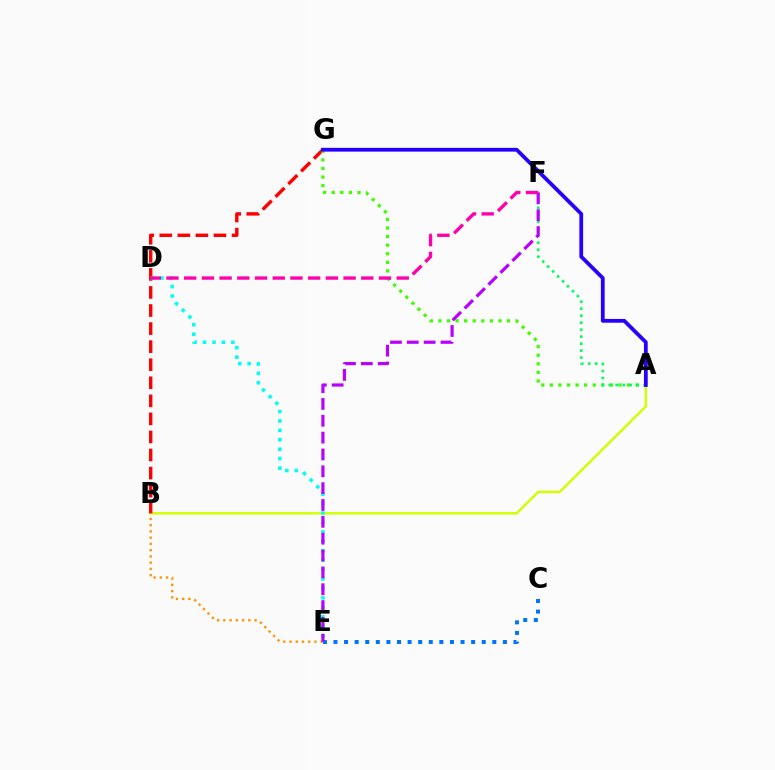{('A', 'B'): [{'color': '#d1ff00', 'line_style': 'solid', 'thickness': 1.77}], ('B', 'G'): [{'color': '#ff0000', 'line_style': 'dashed', 'thickness': 2.45}], ('A', 'G'): [{'color': '#3dff00', 'line_style': 'dotted', 'thickness': 2.33}, {'color': '#2500ff', 'line_style': 'solid', 'thickness': 2.72}], ('D', 'E'): [{'color': '#00fff6', 'line_style': 'dotted', 'thickness': 2.56}], ('A', 'F'): [{'color': '#00ff5c', 'line_style': 'dotted', 'thickness': 1.9}], ('C', 'E'): [{'color': '#0074ff', 'line_style': 'dotted', 'thickness': 2.88}], ('B', 'E'): [{'color': '#ff9400', 'line_style': 'dotted', 'thickness': 1.7}], ('E', 'F'): [{'color': '#b900ff', 'line_style': 'dashed', 'thickness': 2.29}], ('D', 'F'): [{'color': '#ff00ac', 'line_style': 'dashed', 'thickness': 2.41}]}